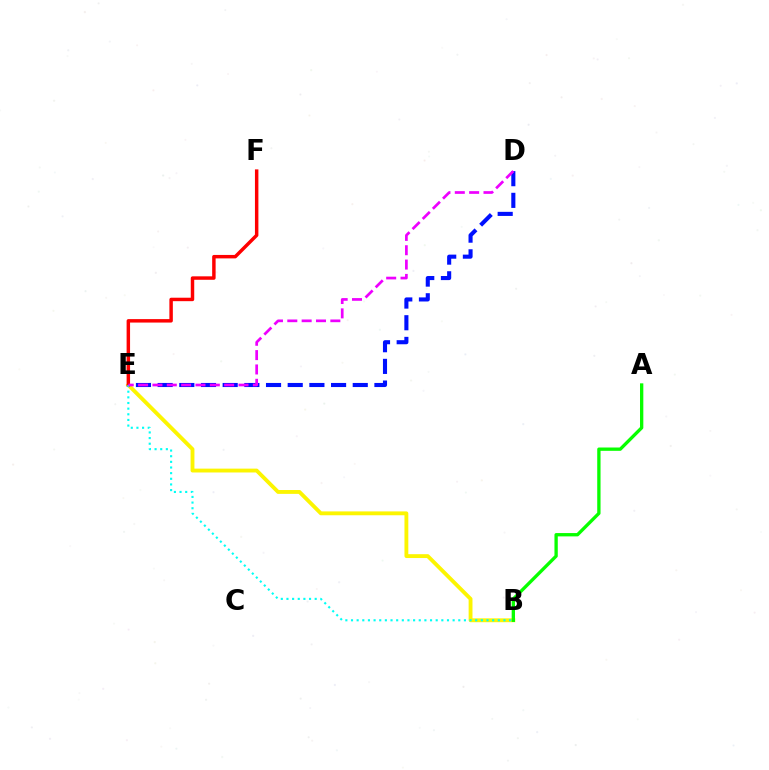{('B', 'E'): [{'color': '#fcf500', 'line_style': 'solid', 'thickness': 2.77}, {'color': '#00fff6', 'line_style': 'dotted', 'thickness': 1.53}], ('D', 'E'): [{'color': '#0010ff', 'line_style': 'dashed', 'thickness': 2.95}, {'color': '#ee00ff', 'line_style': 'dashed', 'thickness': 1.95}], ('E', 'F'): [{'color': '#ff0000', 'line_style': 'solid', 'thickness': 2.49}], ('A', 'B'): [{'color': '#08ff00', 'line_style': 'solid', 'thickness': 2.39}]}